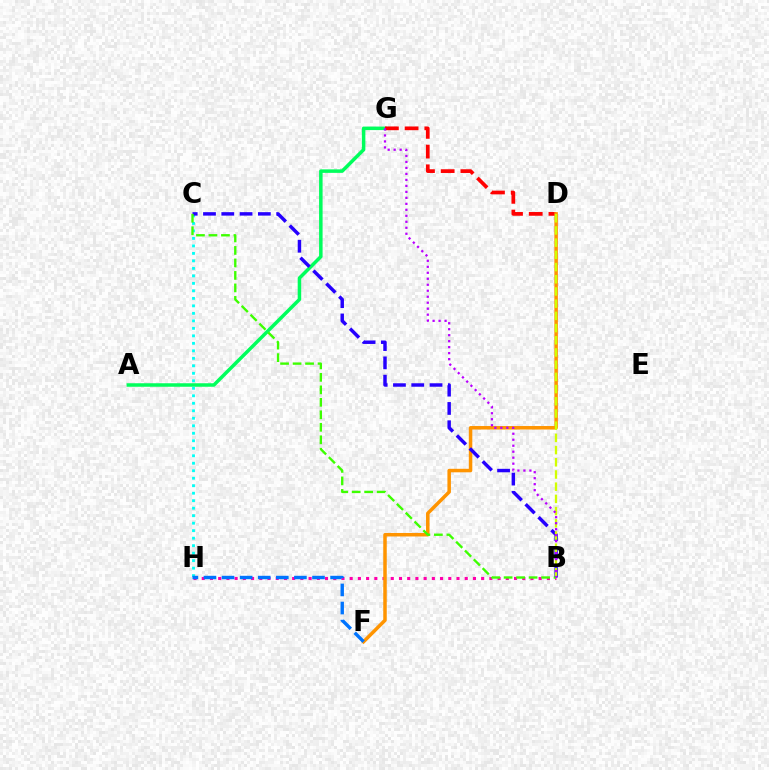{('A', 'G'): [{'color': '#00ff5c', 'line_style': 'solid', 'thickness': 2.52}], ('B', 'H'): [{'color': '#ff00ac', 'line_style': 'dotted', 'thickness': 2.23}], ('D', 'G'): [{'color': '#ff0000', 'line_style': 'dashed', 'thickness': 2.68}], ('C', 'H'): [{'color': '#00fff6', 'line_style': 'dotted', 'thickness': 2.04}], ('D', 'F'): [{'color': '#ff9400', 'line_style': 'solid', 'thickness': 2.52}], ('B', 'C'): [{'color': '#2500ff', 'line_style': 'dashed', 'thickness': 2.48}, {'color': '#3dff00', 'line_style': 'dashed', 'thickness': 1.7}], ('B', 'D'): [{'color': '#d1ff00', 'line_style': 'dashed', 'thickness': 1.66}], ('B', 'G'): [{'color': '#b900ff', 'line_style': 'dotted', 'thickness': 1.63}], ('F', 'H'): [{'color': '#0074ff', 'line_style': 'dashed', 'thickness': 2.46}]}